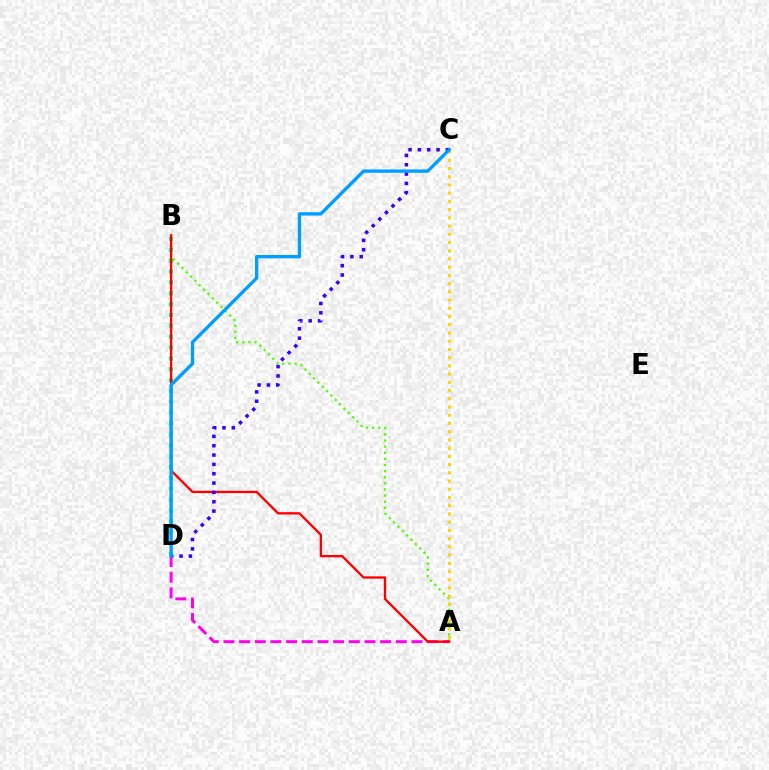{('B', 'D'): [{'color': '#00ff86', 'line_style': 'dotted', 'thickness': 2.95}], ('A', 'B'): [{'color': '#4fff00', 'line_style': 'dotted', 'thickness': 1.66}, {'color': '#ff0000', 'line_style': 'solid', 'thickness': 1.67}], ('A', 'D'): [{'color': '#ff00ed', 'line_style': 'dashed', 'thickness': 2.13}], ('A', 'C'): [{'color': '#ffd500', 'line_style': 'dotted', 'thickness': 2.23}], ('C', 'D'): [{'color': '#3700ff', 'line_style': 'dotted', 'thickness': 2.54}, {'color': '#009eff', 'line_style': 'solid', 'thickness': 2.4}]}